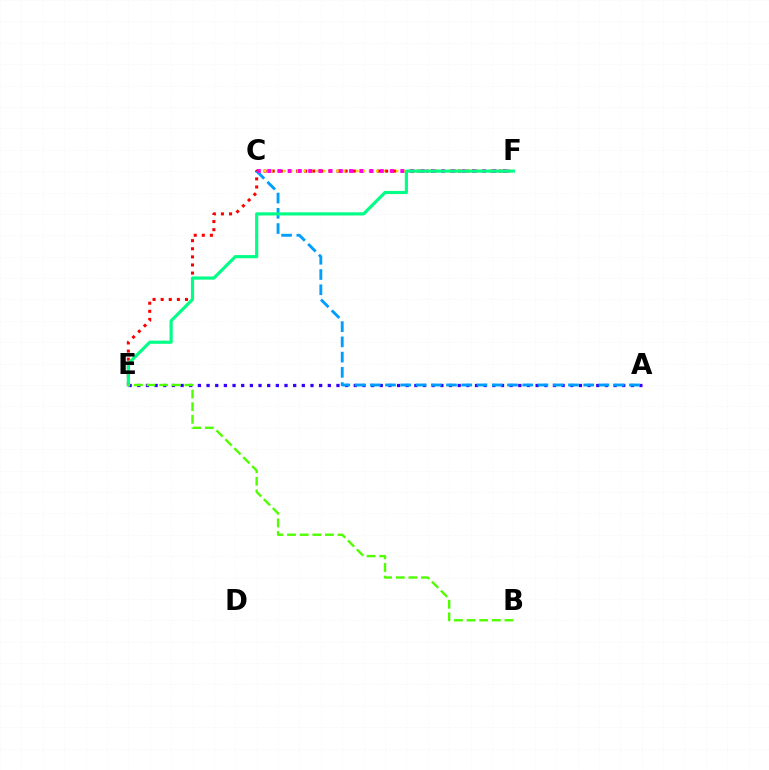{('E', 'F'): [{'color': '#ff0000', 'line_style': 'dotted', 'thickness': 2.2}, {'color': '#00ff86', 'line_style': 'solid', 'thickness': 2.28}], ('A', 'E'): [{'color': '#3700ff', 'line_style': 'dotted', 'thickness': 2.35}], ('C', 'F'): [{'color': '#ffd500', 'line_style': 'dotted', 'thickness': 1.8}, {'color': '#ff00ed', 'line_style': 'dotted', 'thickness': 2.78}], ('A', 'C'): [{'color': '#009eff', 'line_style': 'dashed', 'thickness': 2.07}], ('B', 'E'): [{'color': '#4fff00', 'line_style': 'dashed', 'thickness': 1.72}]}